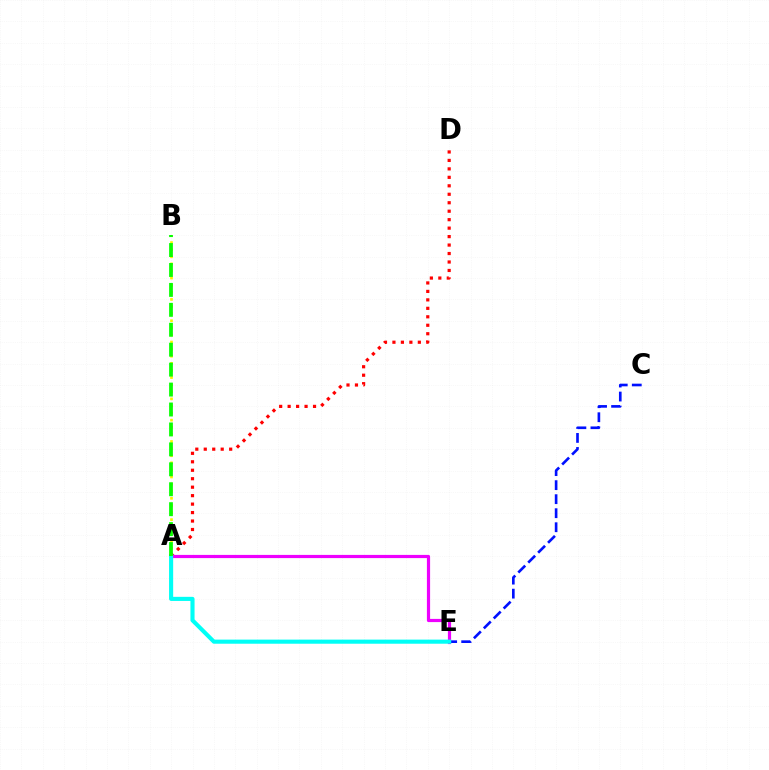{('A', 'D'): [{'color': '#ff0000', 'line_style': 'dotted', 'thickness': 2.3}], ('A', 'E'): [{'color': '#ee00ff', 'line_style': 'solid', 'thickness': 2.3}, {'color': '#00fff6', 'line_style': 'solid', 'thickness': 2.96}], ('C', 'E'): [{'color': '#0010ff', 'line_style': 'dashed', 'thickness': 1.91}], ('A', 'B'): [{'color': '#fcf500', 'line_style': 'dotted', 'thickness': 1.93}, {'color': '#08ff00', 'line_style': 'dashed', 'thickness': 2.71}]}